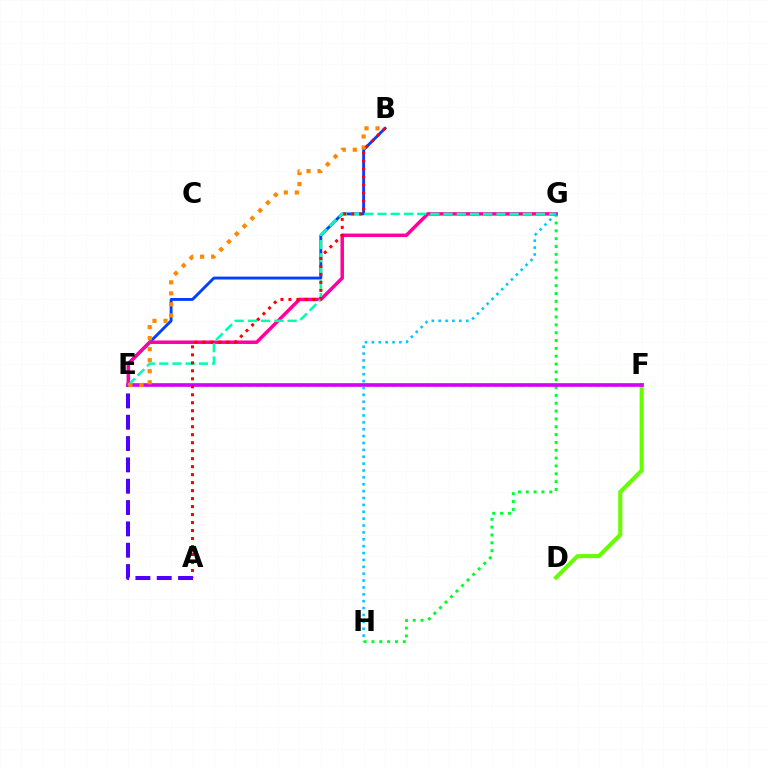{('E', 'F'): [{'color': '#eeff00', 'line_style': 'dotted', 'thickness': 2.31}, {'color': '#d600ff', 'line_style': 'solid', 'thickness': 2.63}], ('D', 'F'): [{'color': '#66ff00', 'line_style': 'solid', 'thickness': 2.95}], ('G', 'H'): [{'color': '#00ff27', 'line_style': 'dotted', 'thickness': 2.13}, {'color': '#00c7ff', 'line_style': 'dotted', 'thickness': 1.87}], ('A', 'E'): [{'color': '#4f00ff', 'line_style': 'dashed', 'thickness': 2.9}], ('B', 'E'): [{'color': '#003fff', 'line_style': 'solid', 'thickness': 2.08}, {'color': '#ff8800', 'line_style': 'dotted', 'thickness': 3.0}], ('E', 'G'): [{'color': '#ff00a0', 'line_style': 'solid', 'thickness': 2.51}, {'color': '#00ffaf', 'line_style': 'dashed', 'thickness': 1.8}], ('A', 'B'): [{'color': '#ff0000', 'line_style': 'dotted', 'thickness': 2.17}]}